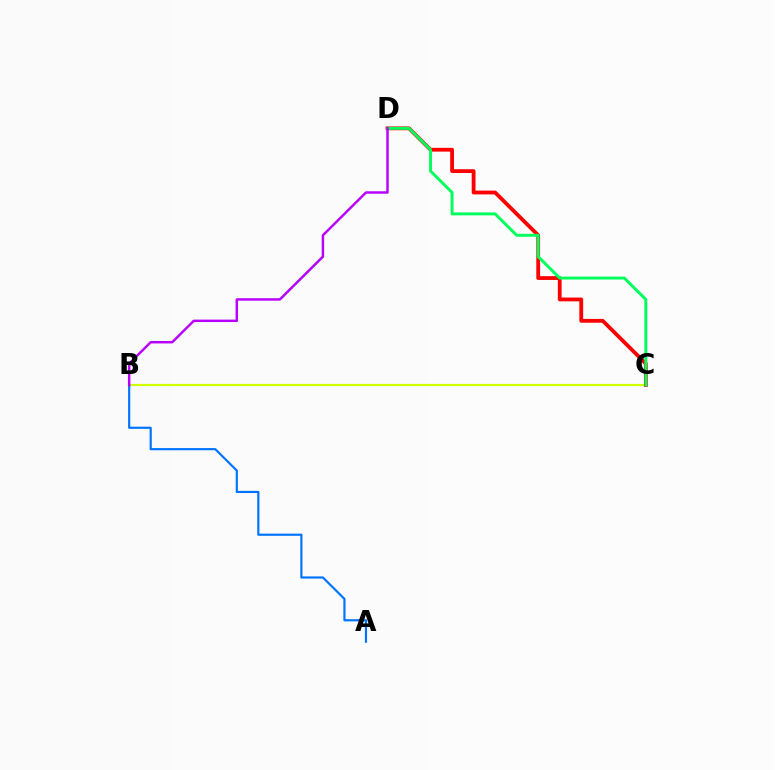{('B', 'C'): [{'color': '#d1ff00', 'line_style': 'solid', 'thickness': 1.57}], ('C', 'D'): [{'color': '#ff0000', 'line_style': 'solid', 'thickness': 2.73}, {'color': '#00ff5c', 'line_style': 'solid', 'thickness': 2.11}], ('A', 'B'): [{'color': '#0074ff', 'line_style': 'solid', 'thickness': 1.57}], ('B', 'D'): [{'color': '#b900ff', 'line_style': 'solid', 'thickness': 1.77}]}